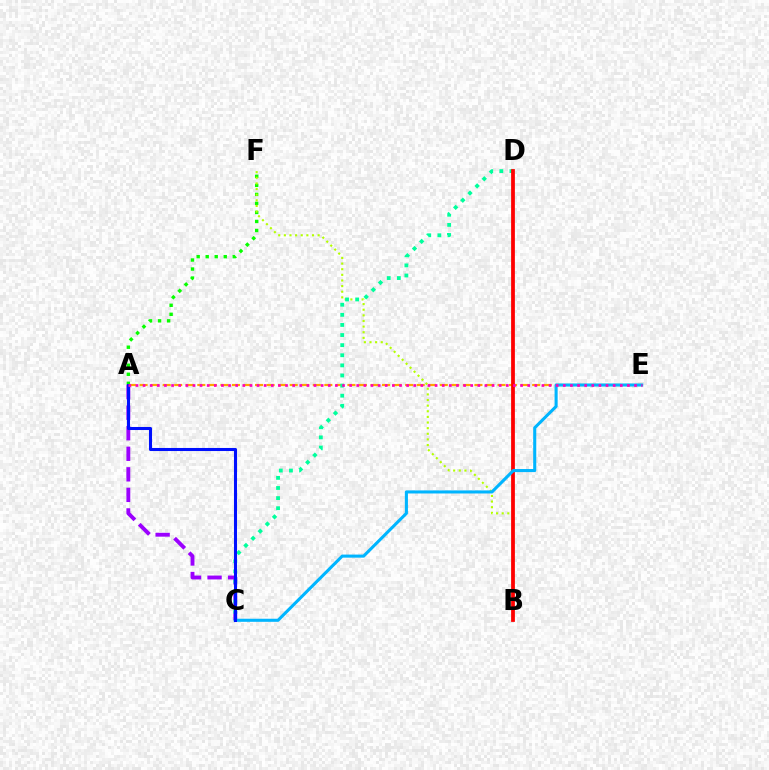{('A', 'E'): [{'color': '#ffa500', 'line_style': 'dashed', 'thickness': 1.57}, {'color': '#ff00bd', 'line_style': 'dotted', 'thickness': 1.94}], ('A', 'F'): [{'color': '#08ff00', 'line_style': 'dotted', 'thickness': 2.45}], ('A', 'C'): [{'color': '#9b00ff', 'line_style': 'dashed', 'thickness': 2.79}, {'color': '#0010ff', 'line_style': 'solid', 'thickness': 2.2}], ('B', 'F'): [{'color': '#b3ff00', 'line_style': 'dotted', 'thickness': 1.53}], ('C', 'D'): [{'color': '#00ff9d', 'line_style': 'dotted', 'thickness': 2.75}], ('B', 'D'): [{'color': '#ff0000', 'line_style': 'solid', 'thickness': 2.71}], ('C', 'E'): [{'color': '#00b5ff', 'line_style': 'solid', 'thickness': 2.21}]}